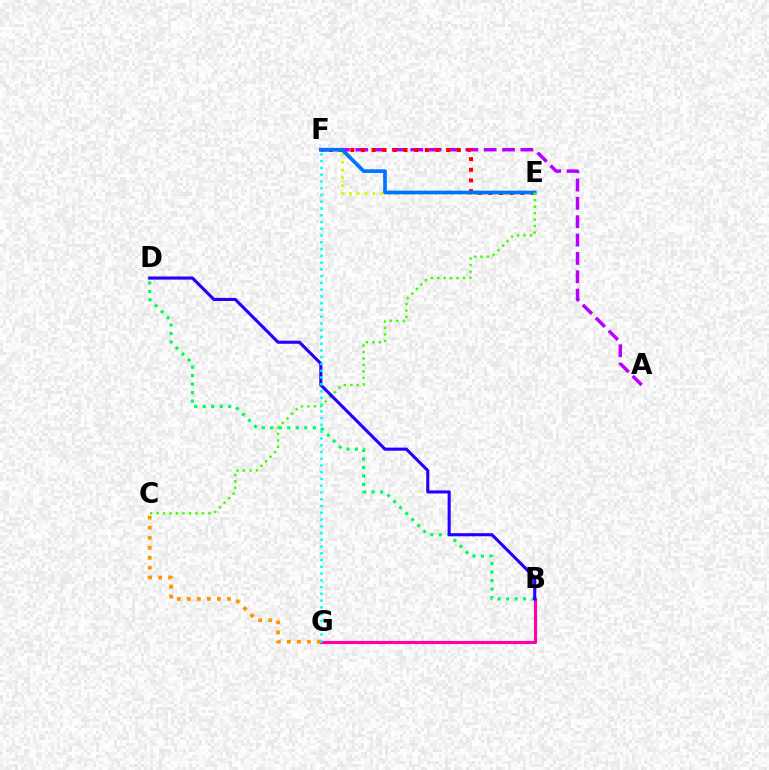{('E', 'F'): [{'color': '#d1ff00', 'line_style': 'dotted', 'thickness': 2.13}, {'color': '#ff0000', 'line_style': 'dotted', 'thickness': 2.89}, {'color': '#0074ff', 'line_style': 'solid', 'thickness': 2.65}], ('B', 'G'): [{'color': '#ff00ac', 'line_style': 'solid', 'thickness': 2.25}], ('A', 'F'): [{'color': '#b900ff', 'line_style': 'dashed', 'thickness': 2.49}], ('B', 'D'): [{'color': '#00ff5c', 'line_style': 'dotted', 'thickness': 2.31}, {'color': '#2500ff', 'line_style': 'solid', 'thickness': 2.23}], ('C', 'E'): [{'color': '#3dff00', 'line_style': 'dotted', 'thickness': 1.76}], ('C', 'G'): [{'color': '#ff9400', 'line_style': 'dotted', 'thickness': 2.72}], ('F', 'G'): [{'color': '#00fff6', 'line_style': 'dotted', 'thickness': 1.84}]}